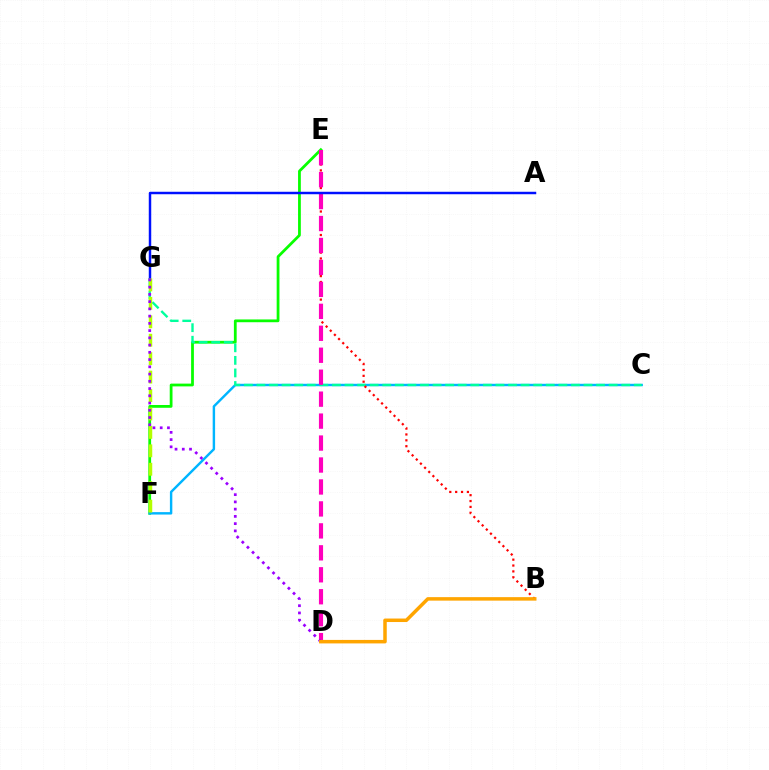{('E', 'F'): [{'color': '#08ff00', 'line_style': 'solid', 'thickness': 2.0}], ('C', 'F'): [{'color': '#00b5ff', 'line_style': 'solid', 'thickness': 1.75}], ('C', 'G'): [{'color': '#00ff9d', 'line_style': 'dashed', 'thickness': 1.71}], ('B', 'E'): [{'color': '#ff0000', 'line_style': 'dotted', 'thickness': 1.6}], ('D', 'E'): [{'color': '#ff00bd', 'line_style': 'dashed', 'thickness': 2.98}], ('A', 'G'): [{'color': '#0010ff', 'line_style': 'solid', 'thickness': 1.77}], ('F', 'G'): [{'color': '#b3ff00', 'line_style': 'dashed', 'thickness': 2.5}], ('D', 'G'): [{'color': '#9b00ff', 'line_style': 'dotted', 'thickness': 1.97}], ('B', 'D'): [{'color': '#ffa500', 'line_style': 'solid', 'thickness': 2.52}]}